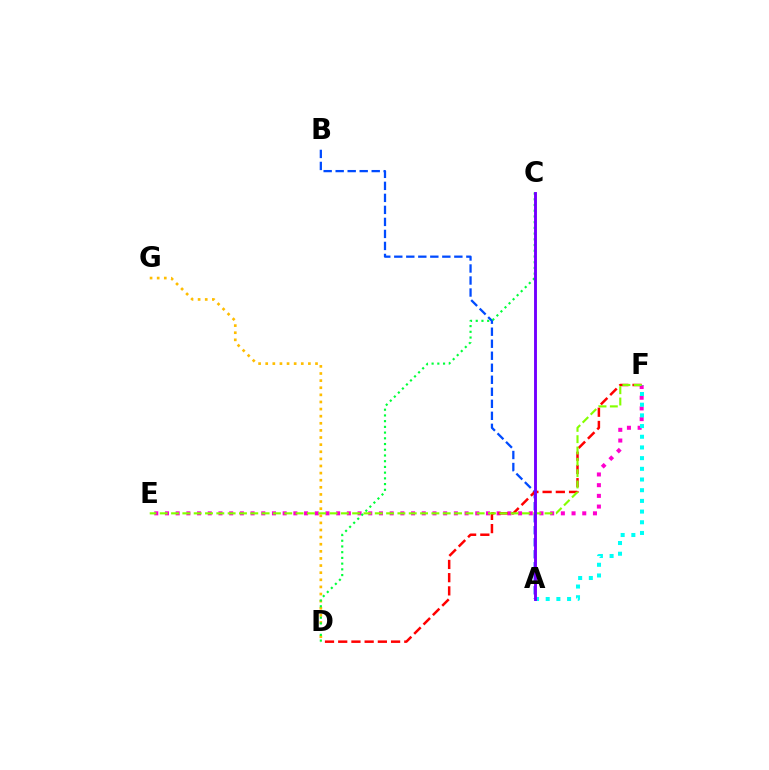{('E', 'F'): [{'color': '#ff00cf', 'line_style': 'dotted', 'thickness': 2.91}, {'color': '#84ff00', 'line_style': 'dashed', 'thickness': 1.54}], ('A', 'B'): [{'color': '#004bff', 'line_style': 'dashed', 'thickness': 1.63}], ('D', 'F'): [{'color': '#ff0000', 'line_style': 'dashed', 'thickness': 1.8}], ('A', 'F'): [{'color': '#00fff6', 'line_style': 'dotted', 'thickness': 2.9}], ('D', 'G'): [{'color': '#ffbd00', 'line_style': 'dotted', 'thickness': 1.93}], ('C', 'D'): [{'color': '#00ff39', 'line_style': 'dotted', 'thickness': 1.55}], ('A', 'C'): [{'color': '#7200ff', 'line_style': 'solid', 'thickness': 2.08}]}